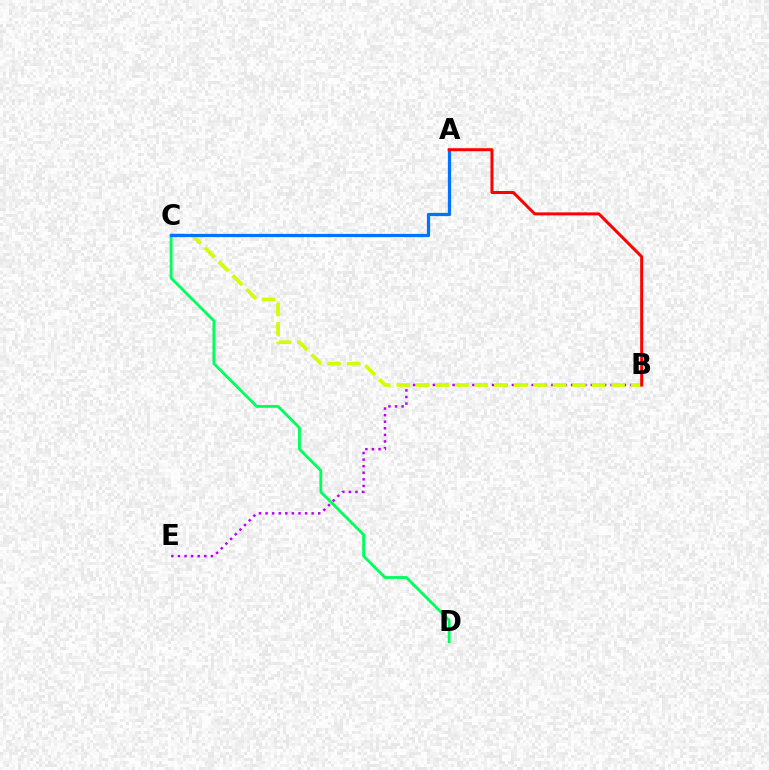{('B', 'E'): [{'color': '#b900ff', 'line_style': 'dotted', 'thickness': 1.79}], ('B', 'C'): [{'color': '#d1ff00', 'line_style': 'dashed', 'thickness': 2.65}], ('C', 'D'): [{'color': '#00ff5c', 'line_style': 'solid', 'thickness': 2.03}], ('A', 'C'): [{'color': '#0074ff', 'line_style': 'solid', 'thickness': 2.32}], ('A', 'B'): [{'color': '#ff0000', 'line_style': 'solid', 'thickness': 2.15}]}